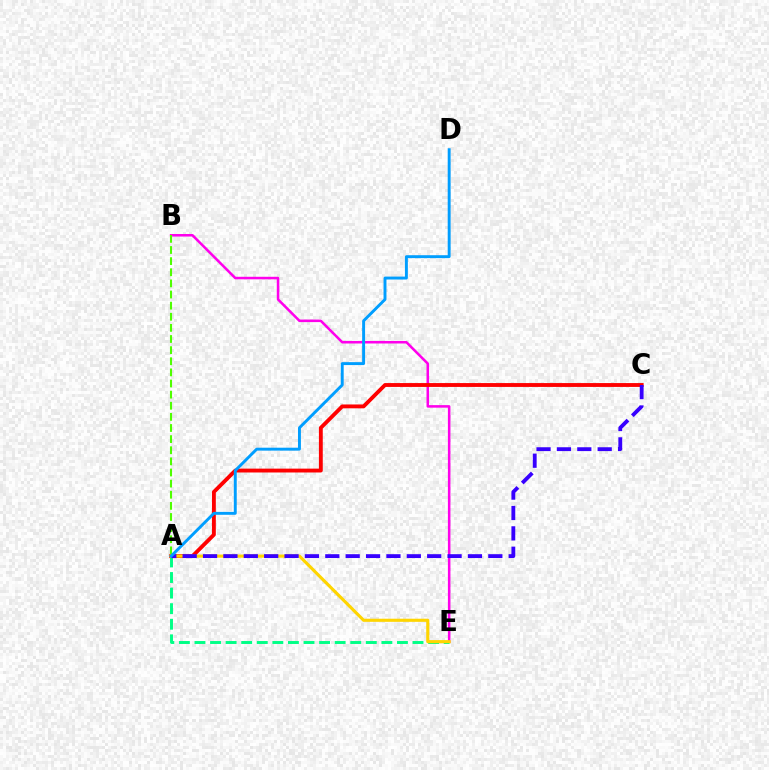{('B', 'E'): [{'color': '#ff00ed', 'line_style': 'solid', 'thickness': 1.83}], ('A', 'E'): [{'color': '#00ff86', 'line_style': 'dashed', 'thickness': 2.12}, {'color': '#ffd500', 'line_style': 'solid', 'thickness': 2.24}], ('A', 'C'): [{'color': '#ff0000', 'line_style': 'solid', 'thickness': 2.78}, {'color': '#3700ff', 'line_style': 'dashed', 'thickness': 2.77}], ('A', 'B'): [{'color': '#4fff00', 'line_style': 'dashed', 'thickness': 1.51}], ('A', 'D'): [{'color': '#009eff', 'line_style': 'solid', 'thickness': 2.1}]}